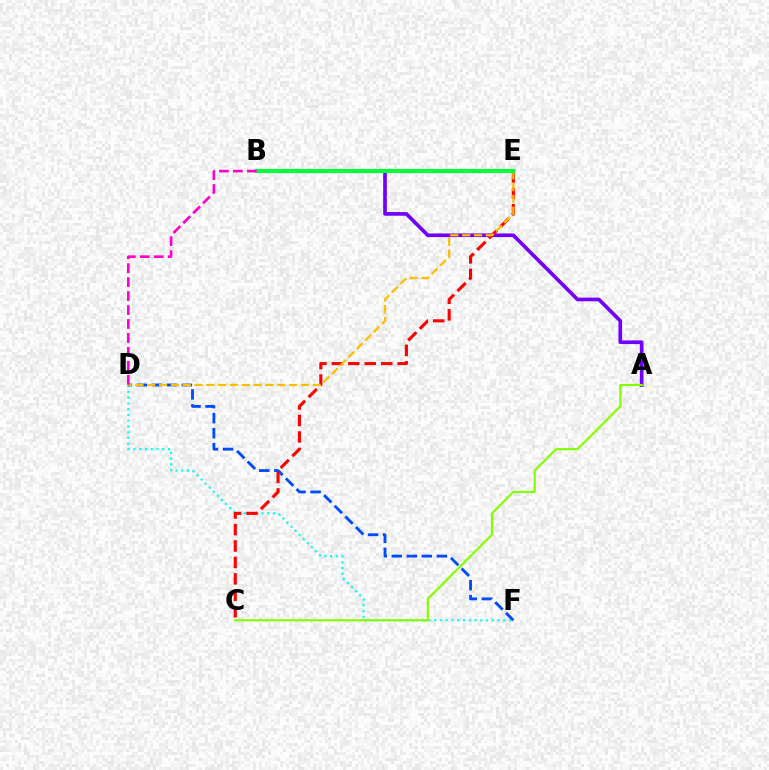{('D', 'F'): [{'color': '#00fff6', 'line_style': 'dotted', 'thickness': 1.57}, {'color': '#004bff', 'line_style': 'dashed', 'thickness': 2.04}], ('A', 'B'): [{'color': '#7200ff', 'line_style': 'solid', 'thickness': 2.63}], ('C', 'E'): [{'color': '#ff0000', 'line_style': 'dashed', 'thickness': 2.24}], ('D', 'E'): [{'color': '#ffbd00', 'line_style': 'dashed', 'thickness': 1.61}], ('B', 'E'): [{'color': '#00ff39', 'line_style': 'solid', 'thickness': 2.93}], ('A', 'C'): [{'color': '#84ff00', 'line_style': 'solid', 'thickness': 1.56}], ('B', 'D'): [{'color': '#ff00cf', 'line_style': 'dashed', 'thickness': 1.9}]}